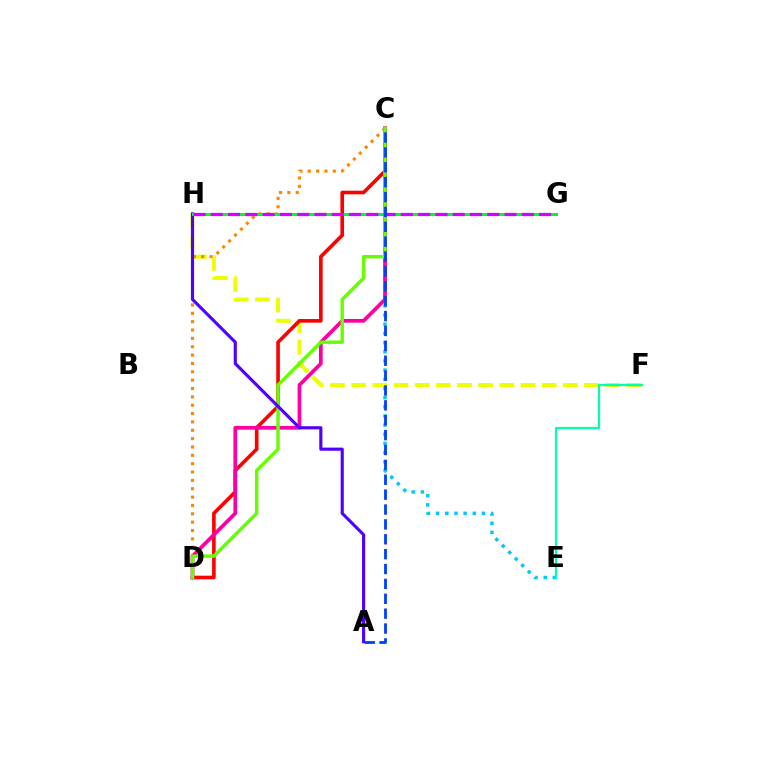{('F', 'H'): [{'color': '#eeff00', 'line_style': 'dashed', 'thickness': 2.87}], ('C', 'D'): [{'color': '#ff0000', 'line_style': 'solid', 'thickness': 2.61}, {'color': '#ff8800', 'line_style': 'dotted', 'thickness': 2.27}, {'color': '#ff00a0', 'line_style': 'solid', 'thickness': 2.67}, {'color': '#66ff00', 'line_style': 'solid', 'thickness': 2.46}], ('C', 'E'): [{'color': '#00c7ff', 'line_style': 'dotted', 'thickness': 2.49}], ('E', 'F'): [{'color': '#00ffaf', 'line_style': 'solid', 'thickness': 1.58}], ('A', 'H'): [{'color': '#4f00ff', 'line_style': 'solid', 'thickness': 2.26}], ('G', 'H'): [{'color': '#00ff27', 'line_style': 'solid', 'thickness': 2.17}, {'color': '#d600ff', 'line_style': 'dashed', 'thickness': 2.35}], ('A', 'C'): [{'color': '#003fff', 'line_style': 'dashed', 'thickness': 2.02}]}